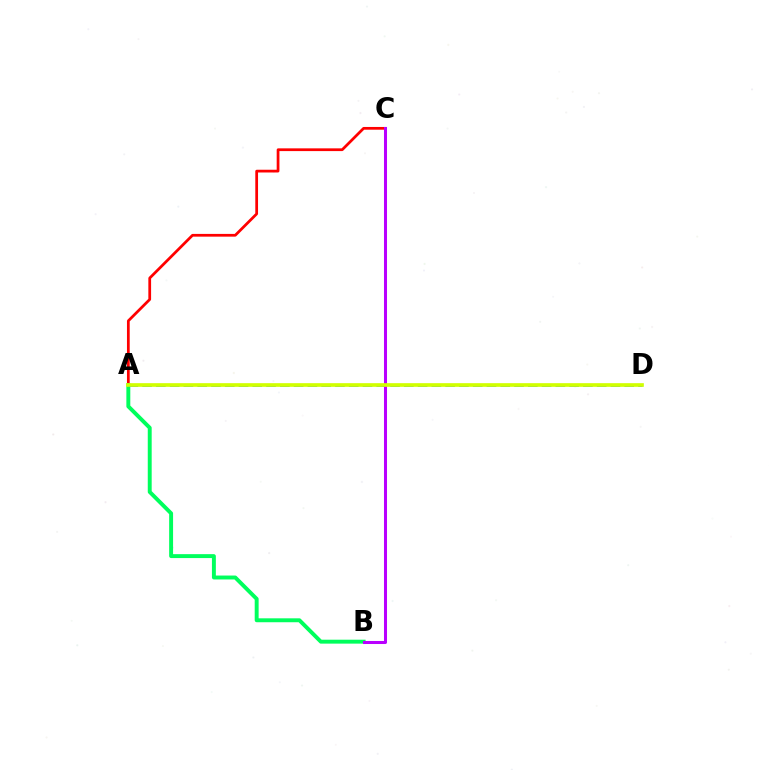{('A', 'C'): [{'color': '#ff0000', 'line_style': 'solid', 'thickness': 1.98}], ('A', 'B'): [{'color': '#00ff5c', 'line_style': 'solid', 'thickness': 2.83}], ('A', 'D'): [{'color': '#0074ff', 'line_style': 'dashed', 'thickness': 1.87}, {'color': '#d1ff00', 'line_style': 'solid', 'thickness': 2.64}], ('B', 'C'): [{'color': '#b900ff', 'line_style': 'solid', 'thickness': 2.18}]}